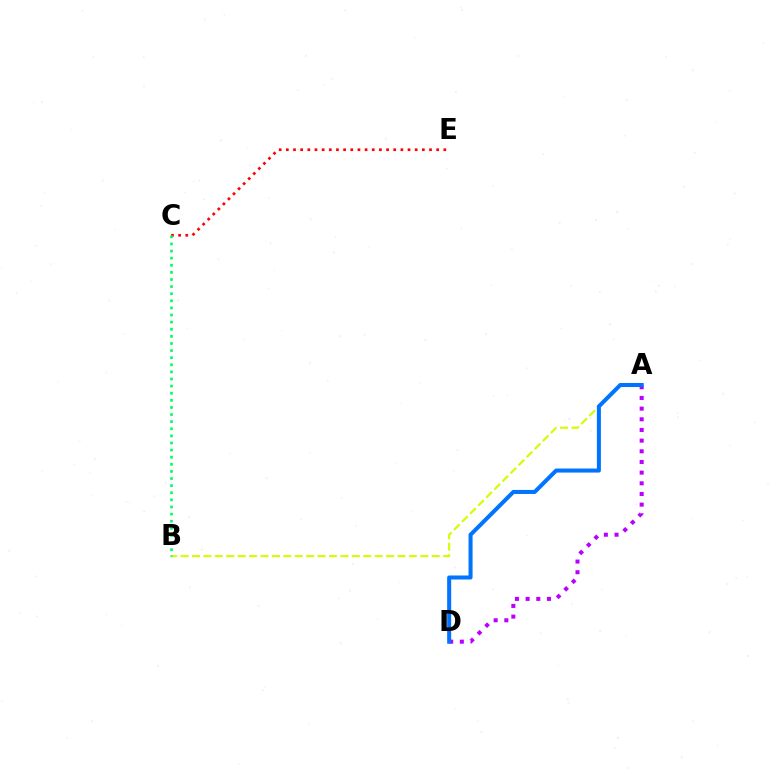{('A', 'B'): [{'color': '#d1ff00', 'line_style': 'dashed', 'thickness': 1.55}], ('C', 'E'): [{'color': '#ff0000', 'line_style': 'dotted', 'thickness': 1.94}], ('B', 'C'): [{'color': '#00ff5c', 'line_style': 'dotted', 'thickness': 1.93}], ('A', 'D'): [{'color': '#b900ff', 'line_style': 'dotted', 'thickness': 2.9}, {'color': '#0074ff', 'line_style': 'solid', 'thickness': 2.9}]}